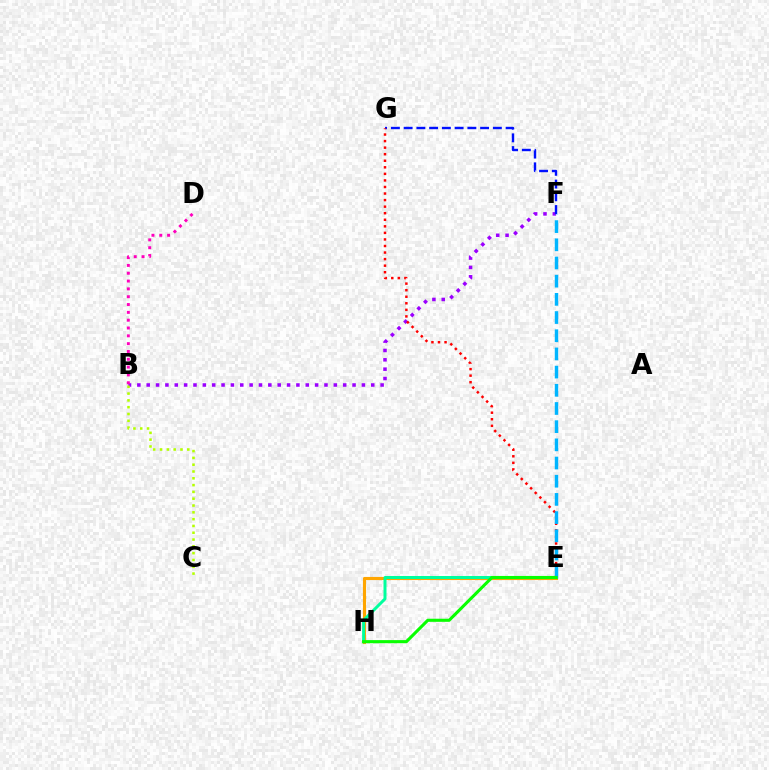{('B', 'F'): [{'color': '#9b00ff', 'line_style': 'dotted', 'thickness': 2.54}], ('F', 'G'): [{'color': '#0010ff', 'line_style': 'dashed', 'thickness': 1.73}], ('E', 'H'): [{'color': '#ffa500', 'line_style': 'solid', 'thickness': 2.25}, {'color': '#00ff9d', 'line_style': 'solid', 'thickness': 2.15}, {'color': '#08ff00', 'line_style': 'solid', 'thickness': 2.23}], ('B', 'D'): [{'color': '#ff00bd', 'line_style': 'dotted', 'thickness': 2.13}], ('E', 'G'): [{'color': '#ff0000', 'line_style': 'dotted', 'thickness': 1.78}], ('E', 'F'): [{'color': '#00b5ff', 'line_style': 'dashed', 'thickness': 2.47}], ('B', 'C'): [{'color': '#b3ff00', 'line_style': 'dotted', 'thickness': 1.85}]}